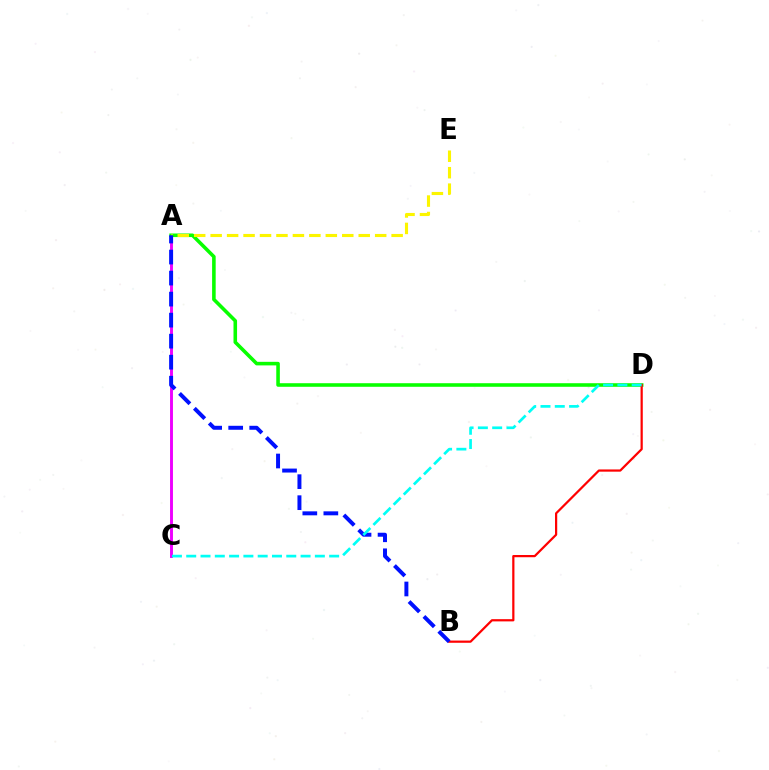{('A', 'C'): [{'color': '#ee00ff', 'line_style': 'solid', 'thickness': 2.1}], ('A', 'D'): [{'color': '#08ff00', 'line_style': 'solid', 'thickness': 2.57}], ('A', 'E'): [{'color': '#fcf500', 'line_style': 'dashed', 'thickness': 2.24}], ('B', 'D'): [{'color': '#ff0000', 'line_style': 'solid', 'thickness': 1.6}], ('A', 'B'): [{'color': '#0010ff', 'line_style': 'dashed', 'thickness': 2.86}], ('C', 'D'): [{'color': '#00fff6', 'line_style': 'dashed', 'thickness': 1.94}]}